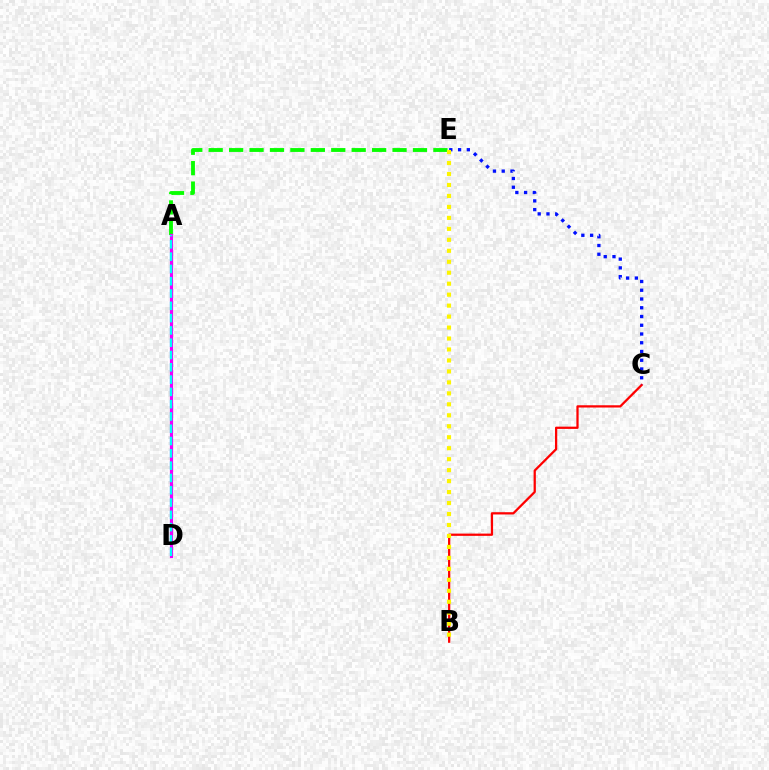{('A', 'E'): [{'color': '#08ff00', 'line_style': 'dashed', 'thickness': 2.78}], ('A', 'D'): [{'color': '#ee00ff', 'line_style': 'solid', 'thickness': 2.29}, {'color': '#00fff6', 'line_style': 'dashed', 'thickness': 1.67}], ('B', 'C'): [{'color': '#ff0000', 'line_style': 'solid', 'thickness': 1.63}], ('C', 'E'): [{'color': '#0010ff', 'line_style': 'dotted', 'thickness': 2.38}], ('B', 'E'): [{'color': '#fcf500', 'line_style': 'dotted', 'thickness': 2.98}]}